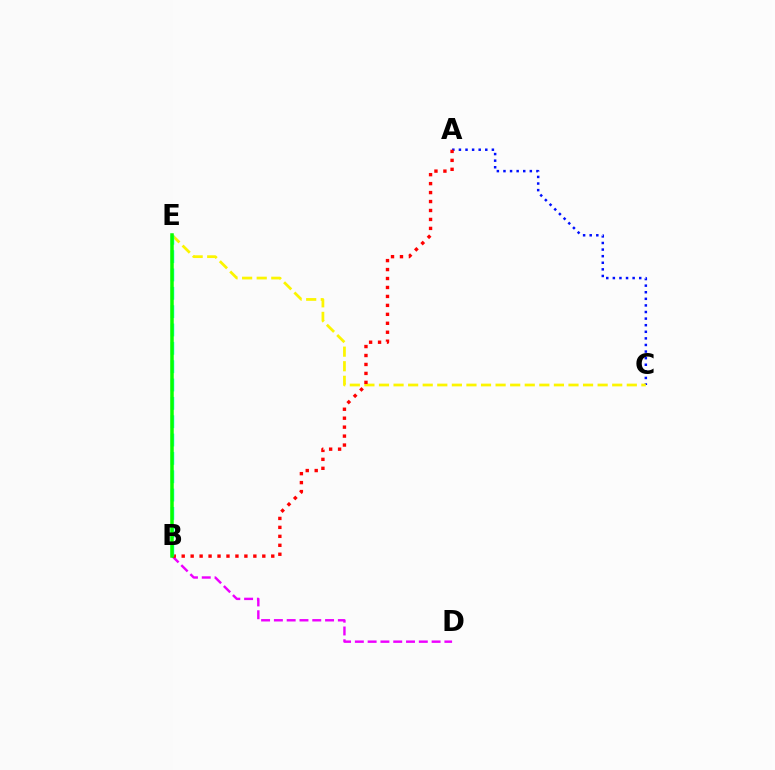{('A', 'C'): [{'color': '#0010ff', 'line_style': 'dotted', 'thickness': 1.79}], ('C', 'E'): [{'color': '#fcf500', 'line_style': 'dashed', 'thickness': 1.98}], ('B', 'D'): [{'color': '#ee00ff', 'line_style': 'dashed', 'thickness': 1.74}], ('A', 'B'): [{'color': '#ff0000', 'line_style': 'dotted', 'thickness': 2.43}], ('B', 'E'): [{'color': '#00fff6', 'line_style': 'dashed', 'thickness': 2.49}, {'color': '#08ff00', 'line_style': 'solid', 'thickness': 2.52}]}